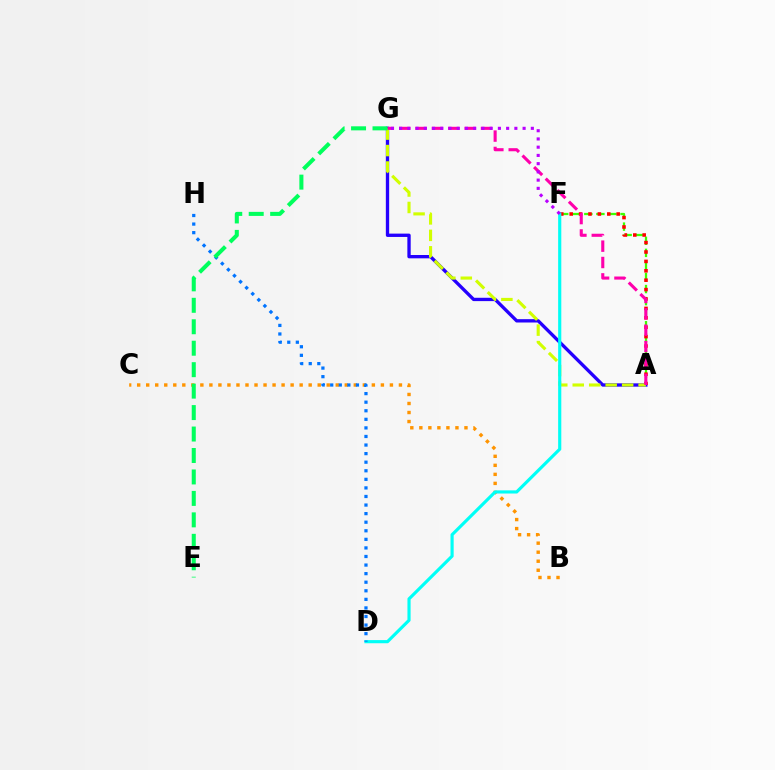{('B', 'C'): [{'color': '#ff9400', 'line_style': 'dotted', 'thickness': 2.45}], ('A', 'F'): [{'color': '#3dff00', 'line_style': 'dashed', 'thickness': 1.64}, {'color': '#ff0000', 'line_style': 'dotted', 'thickness': 2.55}], ('A', 'G'): [{'color': '#2500ff', 'line_style': 'solid', 'thickness': 2.4}, {'color': '#d1ff00', 'line_style': 'dashed', 'thickness': 2.24}, {'color': '#ff00ac', 'line_style': 'dashed', 'thickness': 2.22}], ('D', 'F'): [{'color': '#00fff6', 'line_style': 'solid', 'thickness': 2.27}], ('F', 'G'): [{'color': '#b900ff', 'line_style': 'dotted', 'thickness': 2.24}], ('D', 'H'): [{'color': '#0074ff', 'line_style': 'dotted', 'thickness': 2.33}], ('E', 'G'): [{'color': '#00ff5c', 'line_style': 'dashed', 'thickness': 2.91}]}